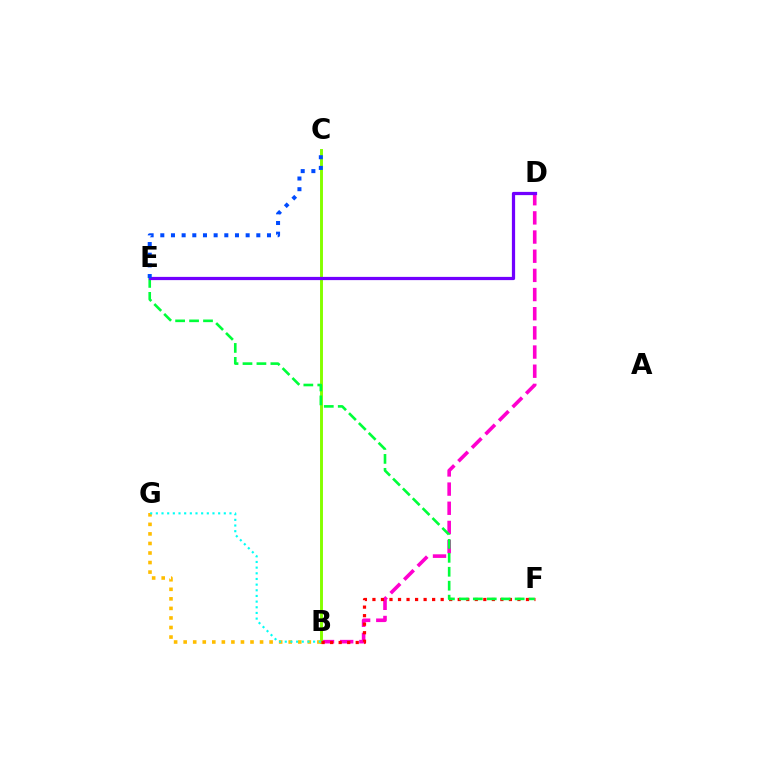{('B', 'D'): [{'color': '#ff00cf', 'line_style': 'dashed', 'thickness': 2.6}], ('B', 'C'): [{'color': '#84ff00', 'line_style': 'solid', 'thickness': 2.11}], ('B', 'F'): [{'color': '#ff0000', 'line_style': 'dotted', 'thickness': 2.32}], ('E', 'F'): [{'color': '#00ff39', 'line_style': 'dashed', 'thickness': 1.89}], ('B', 'G'): [{'color': '#ffbd00', 'line_style': 'dotted', 'thickness': 2.59}, {'color': '#00fff6', 'line_style': 'dotted', 'thickness': 1.54}], ('D', 'E'): [{'color': '#7200ff', 'line_style': 'solid', 'thickness': 2.32}], ('C', 'E'): [{'color': '#004bff', 'line_style': 'dotted', 'thickness': 2.9}]}